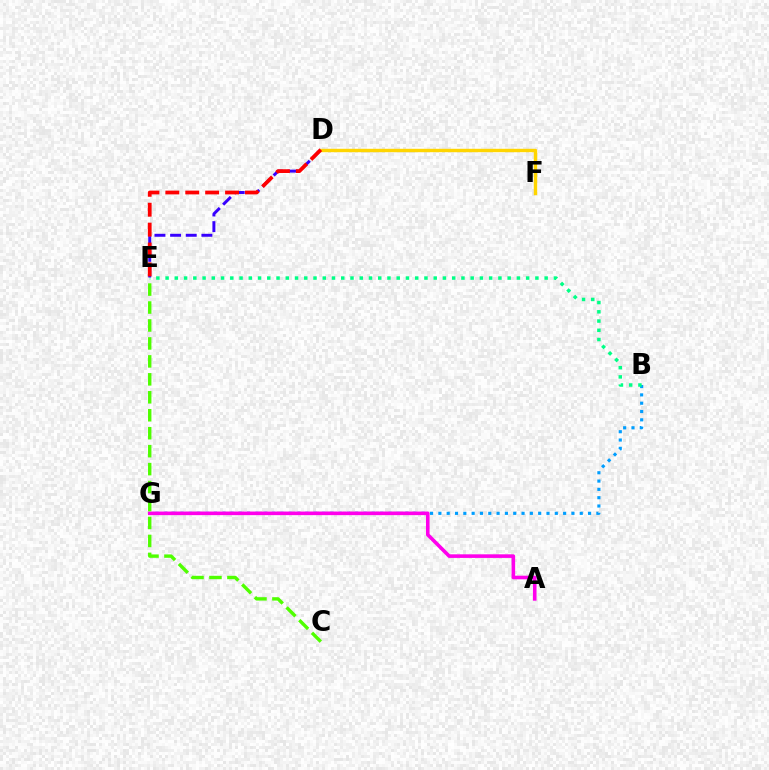{('B', 'G'): [{'color': '#009eff', 'line_style': 'dotted', 'thickness': 2.26}], ('B', 'E'): [{'color': '#00ff86', 'line_style': 'dotted', 'thickness': 2.51}], ('D', 'E'): [{'color': '#3700ff', 'line_style': 'dashed', 'thickness': 2.13}, {'color': '#ff0000', 'line_style': 'dashed', 'thickness': 2.7}], ('D', 'F'): [{'color': '#ffd500', 'line_style': 'solid', 'thickness': 2.46}], ('A', 'G'): [{'color': '#ff00ed', 'line_style': 'solid', 'thickness': 2.59}], ('C', 'E'): [{'color': '#4fff00', 'line_style': 'dashed', 'thickness': 2.44}]}